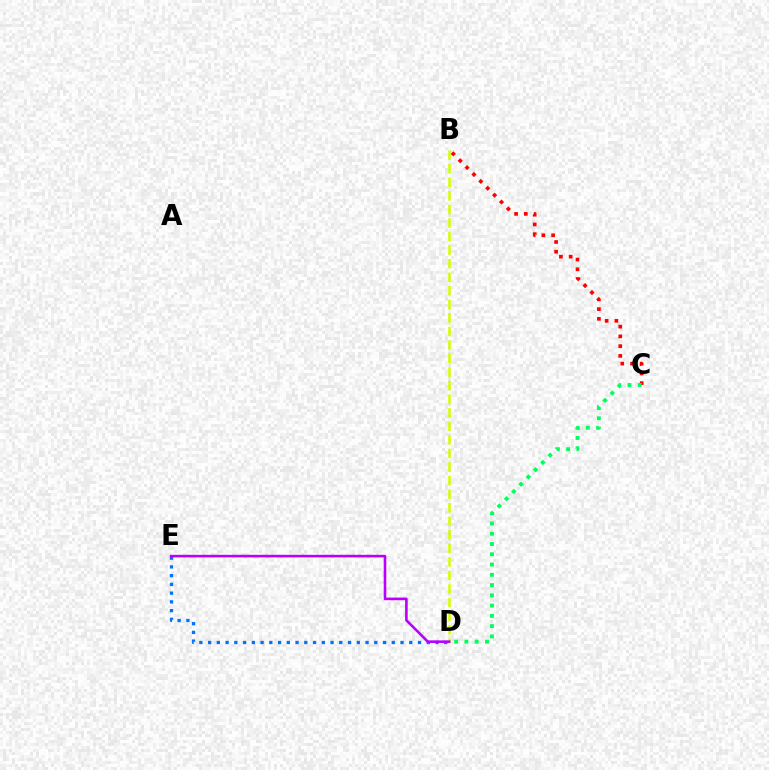{('B', 'C'): [{'color': '#ff0000', 'line_style': 'dotted', 'thickness': 2.65}], ('B', 'D'): [{'color': '#d1ff00', 'line_style': 'dashed', 'thickness': 1.84}], ('D', 'E'): [{'color': '#0074ff', 'line_style': 'dotted', 'thickness': 2.38}, {'color': '#b900ff', 'line_style': 'solid', 'thickness': 1.87}], ('C', 'D'): [{'color': '#00ff5c', 'line_style': 'dotted', 'thickness': 2.79}]}